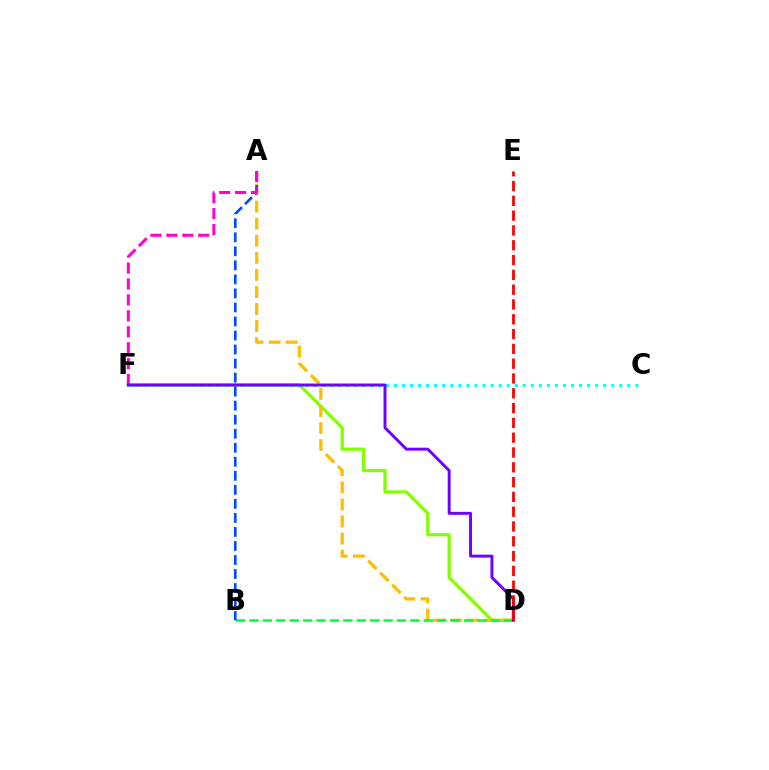{('D', 'F'): [{'color': '#84ff00', 'line_style': 'solid', 'thickness': 2.33}, {'color': '#7200ff', 'line_style': 'solid', 'thickness': 2.12}], ('A', 'D'): [{'color': '#ffbd00', 'line_style': 'dashed', 'thickness': 2.32}], ('C', 'F'): [{'color': '#00fff6', 'line_style': 'dotted', 'thickness': 2.19}], ('B', 'D'): [{'color': '#00ff39', 'line_style': 'dashed', 'thickness': 1.82}], ('A', 'B'): [{'color': '#004bff', 'line_style': 'dashed', 'thickness': 1.91}], ('A', 'F'): [{'color': '#ff00cf', 'line_style': 'dashed', 'thickness': 2.16}], ('D', 'E'): [{'color': '#ff0000', 'line_style': 'dashed', 'thickness': 2.01}]}